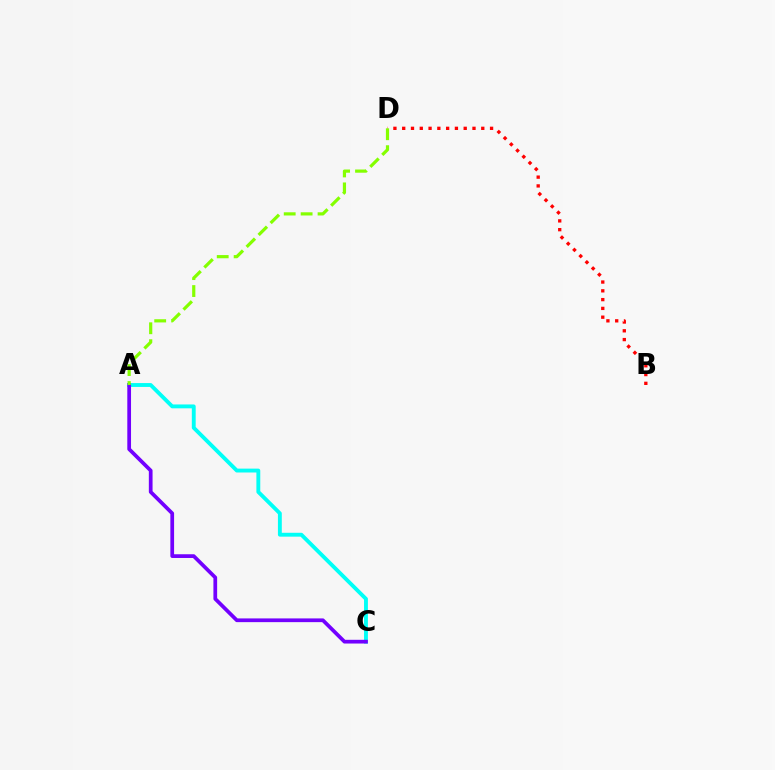{('A', 'C'): [{'color': '#00fff6', 'line_style': 'solid', 'thickness': 2.79}, {'color': '#7200ff', 'line_style': 'solid', 'thickness': 2.68}], ('B', 'D'): [{'color': '#ff0000', 'line_style': 'dotted', 'thickness': 2.39}], ('A', 'D'): [{'color': '#84ff00', 'line_style': 'dashed', 'thickness': 2.3}]}